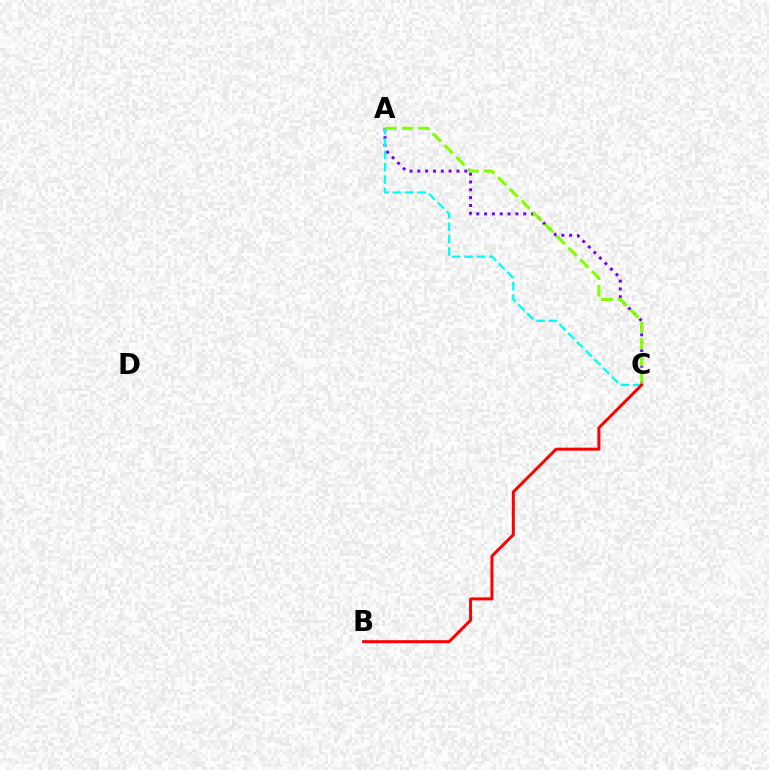{('A', 'C'): [{'color': '#7200ff', 'line_style': 'dotted', 'thickness': 2.13}, {'color': '#00fff6', 'line_style': 'dashed', 'thickness': 1.68}, {'color': '#84ff00', 'line_style': 'dashed', 'thickness': 2.26}], ('B', 'C'): [{'color': '#ff0000', 'line_style': 'solid', 'thickness': 2.15}]}